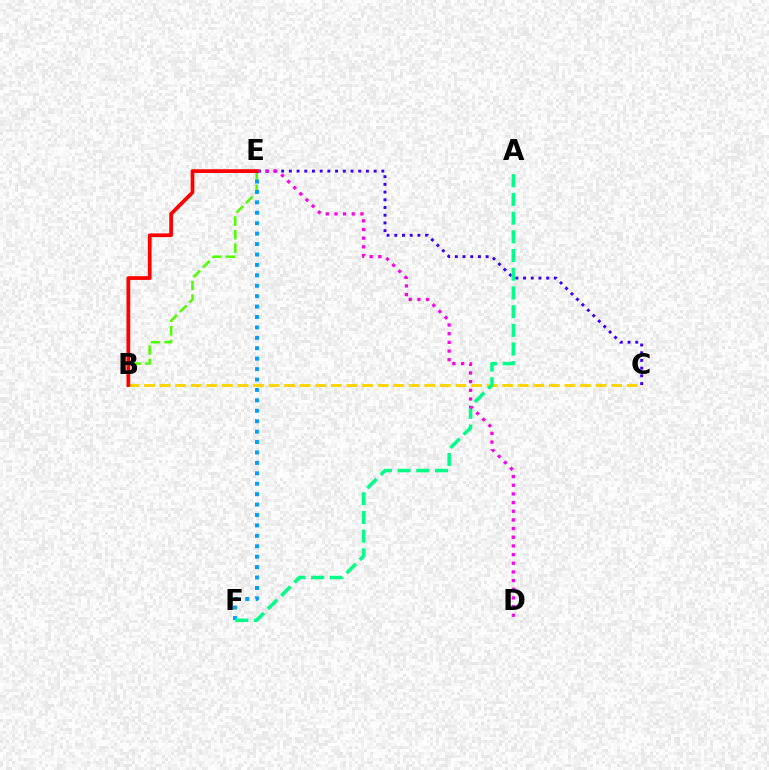{('B', 'C'): [{'color': '#ffd500', 'line_style': 'dashed', 'thickness': 2.12}], ('B', 'E'): [{'color': '#4fff00', 'line_style': 'dashed', 'thickness': 1.84}, {'color': '#ff0000', 'line_style': 'solid', 'thickness': 2.69}], ('C', 'E'): [{'color': '#3700ff', 'line_style': 'dotted', 'thickness': 2.09}], ('E', 'F'): [{'color': '#009eff', 'line_style': 'dotted', 'thickness': 2.83}], ('A', 'F'): [{'color': '#00ff86', 'line_style': 'dashed', 'thickness': 2.54}], ('D', 'E'): [{'color': '#ff00ed', 'line_style': 'dotted', 'thickness': 2.35}]}